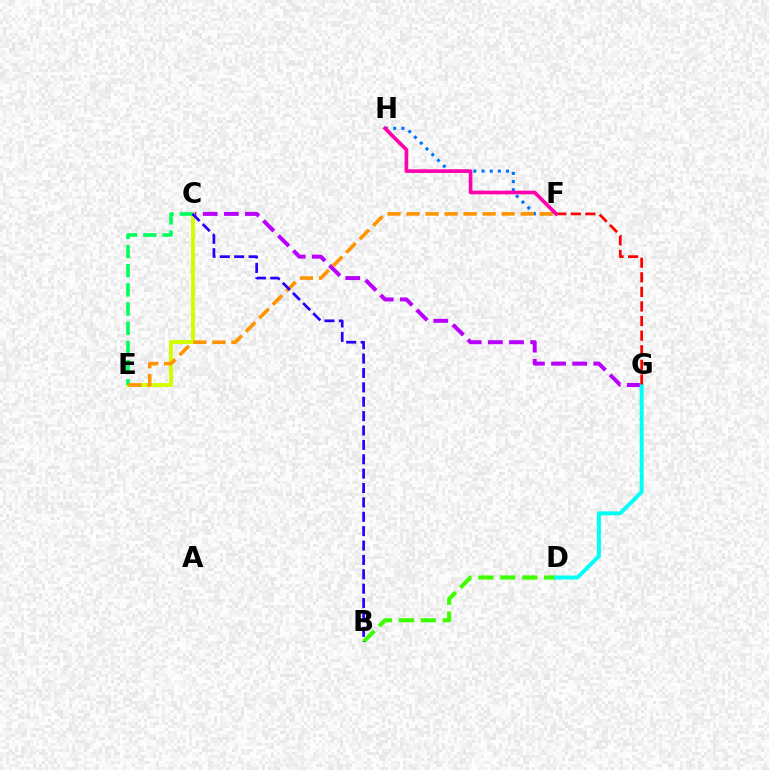{('C', 'G'): [{'color': '#b900ff', 'line_style': 'dashed', 'thickness': 2.87}], ('F', 'H'): [{'color': '#0074ff', 'line_style': 'dotted', 'thickness': 2.22}, {'color': '#ff00ac', 'line_style': 'solid', 'thickness': 2.63}], ('B', 'D'): [{'color': '#3dff00', 'line_style': 'dashed', 'thickness': 2.98}], ('C', 'E'): [{'color': '#d1ff00', 'line_style': 'solid', 'thickness': 2.82}, {'color': '#00ff5c', 'line_style': 'dashed', 'thickness': 2.6}], ('E', 'F'): [{'color': '#ff9400', 'line_style': 'dashed', 'thickness': 2.58}], ('D', 'G'): [{'color': '#00fff6', 'line_style': 'solid', 'thickness': 2.83}], ('B', 'C'): [{'color': '#2500ff', 'line_style': 'dashed', 'thickness': 1.95}], ('F', 'G'): [{'color': '#ff0000', 'line_style': 'dashed', 'thickness': 1.98}]}